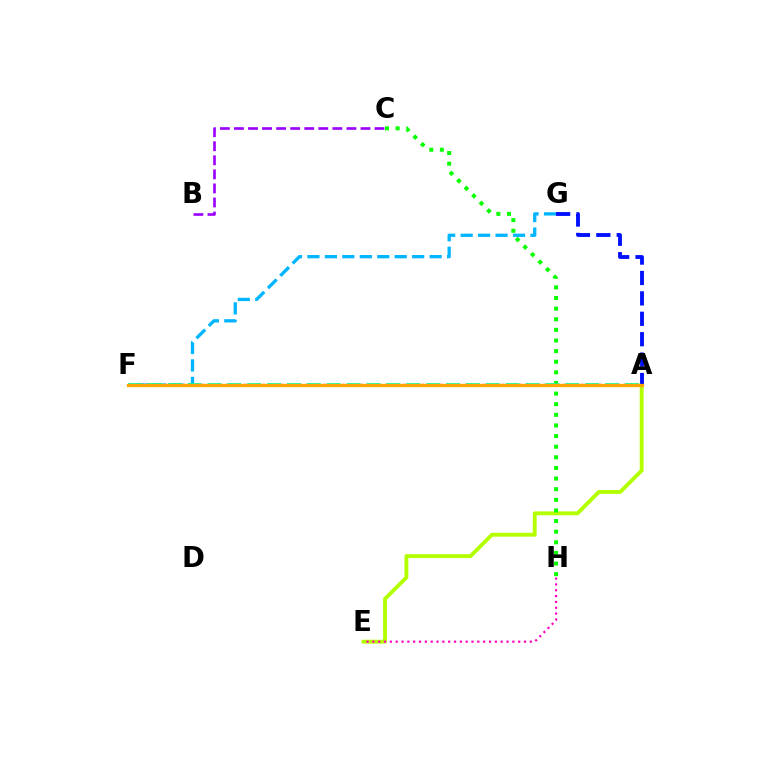{('B', 'C'): [{'color': '#9b00ff', 'line_style': 'dashed', 'thickness': 1.91}], ('A', 'E'): [{'color': '#b3ff00', 'line_style': 'solid', 'thickness': 2.78}], ('E', 'H'): [{'color': '#ff00bd', 'line_style': 'dotted', 'thickness': 1.58}], ('C', 'H'): [{'color': '#08ff00', 'line_style': 'dotted', 'thickness': 2.89}], ('F', 'G'): [{'color': '#00b5ff', 'line_style': 'dashed', 'thickness': 2.37}], ('A', 'G'): [{'color': '#0010ff', 'line_style': 'dashed', 'thickness': 2.77}], ('A', 'F'): [{'color': '#ff0000', 'line_style': 'dotted', 'thickness': 1.66}, {'color': '#00ff9d', 'line_style': 'dashed', 'thickness': 2.7}, {'color': '#ffa500', 'line_style': 'solid', 'thickness': 2.35}]}